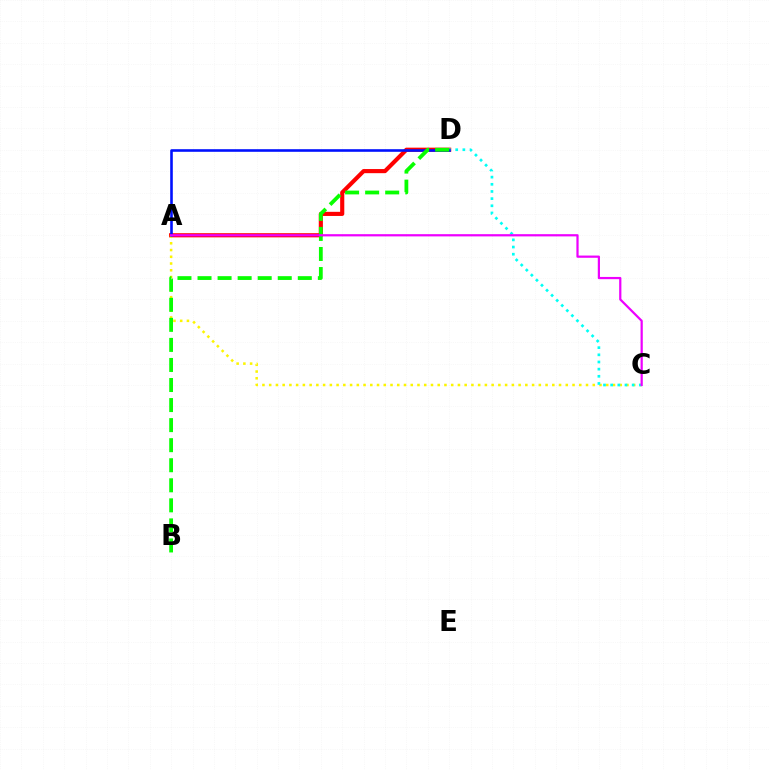{('A', 'D'): [{'color': '#ff0000', 'line_style': 'solid', 'thickness': 2.97}, {'color': '#0010ff', 'line_style': 'solid', 'thickness': 1.87}], ('A', 'C'): [{'color': '#fcf500', 'line_style': 'dotted', 'thickness': 1.83}, {'color': '#ee00ff', 'line_style': 'solid', 'thickness': 1.6}], ('C', 'D'): [{'color': '#00fff6', 'line_style': 'dotted', 'thickness': 1.95}], ('B', 'D'): [{'color': '#08ff00', 'line_style': 'dashed', 'thickness': 2.72}]}